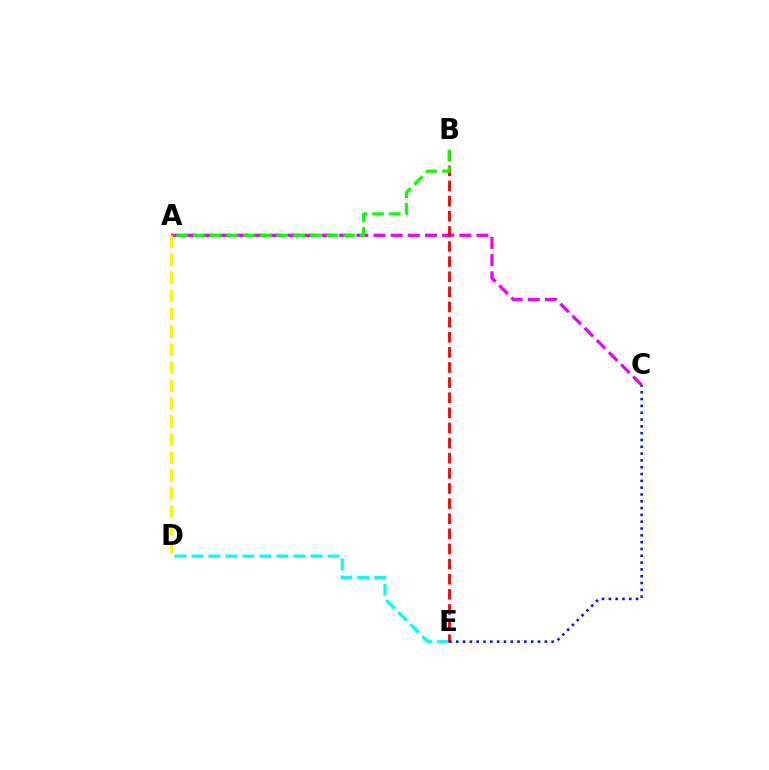{('D', 'E'): [{'color': '#00fff6', 'line_style': 'dashed', 'thickness': 2.31}], ('A', 'C'): [{'color': '#ee00ff', 'line_style': 'dashed', 'thickness': 2.33}], ('B', 'E'): [{'color': '#ff0000', 'line_style': 'dashed', 'thickness': 2.05}], ('C', 'E'): [{'color': '#0010ff', 'line_style': 'dotted', 'thickness': 1.85}], ('A', 'D'): [{'color': '#fcf500', 'line_style': 'dashed', 'thickness': 2.44}], ('A', 'B'): [{'color': '#08ff00', 'line_style': 'dashed', 'thickness': 2.27}]}